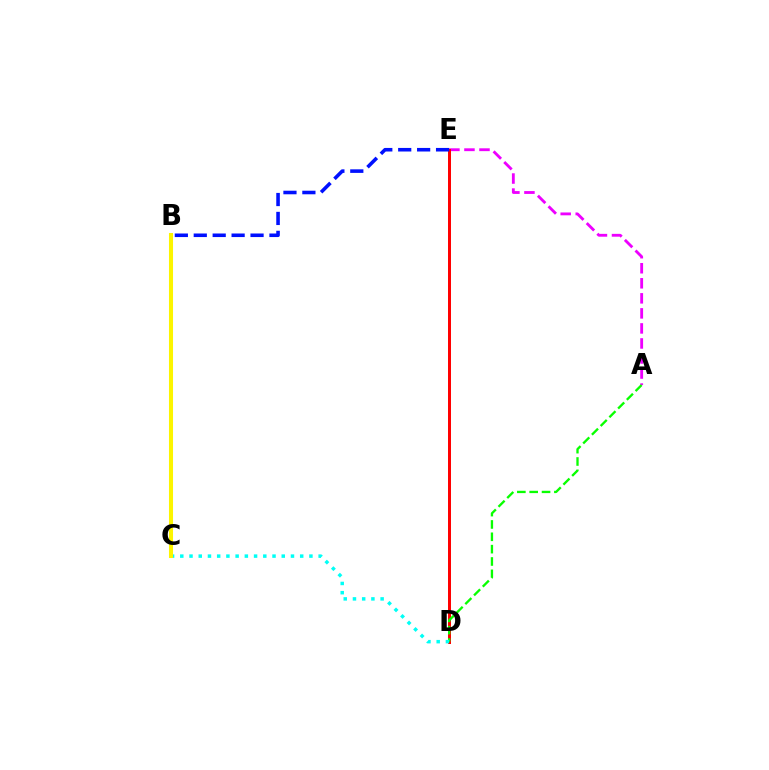{('A', 'E'): [{'color': '#ee00ff', 'line_style': 'dashed', 'thickness': 2.04}], ('D', 'E'): [{'color': '#ff0000', 'line_style': 'solid', 'thickness': 2.15}], ('B', 'E'): [{'color': '#0010ff', 'line_style': 'dashed', 'thickness': 2.57}], ('A', 'D'): [{'color': '#08ff00', 'line_style': 'dashed', 'thickness': 1.68}], ('C', 'D'): [{'color': '#00fff6', 'line_style': 'dotted', 'thickness': 2.51}], ('B', 'C'): [{'color': '#fcf500', 'line_style': 'solid', 'thickness': 2.91}]}